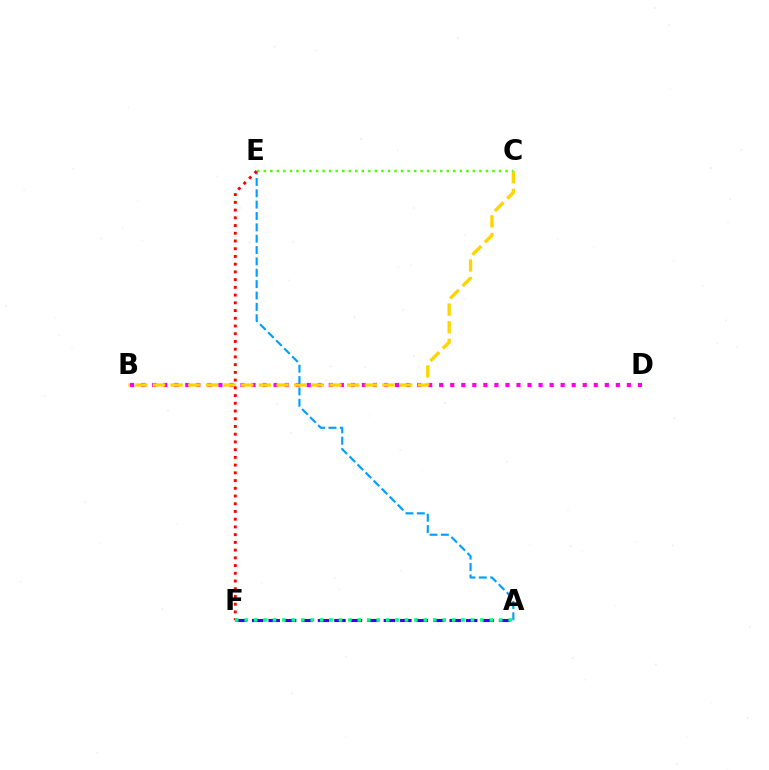{('B', 'D'): [{'color': '#ff00ed', 'line_style': 'dotted', 'thickness': 3.0}], ('B', 'C'): [{'color': '#ffd500', 'line_style': 'dashed', 'thickness': 2.4}], ('A', 'E'): [{'color': '#009eff', 'line_style': 'dashed', 'thickness': 1.54}], ('A', 'F'): [{'color': '#3700ff', 'line_style': 'dashed', 'thickness': 2.24}, {'color': '#00ff86', 'line_style': 'dotted', 'thickness': 2.56}], ('C', 'E'): [{'color': '#4fff00', 'line_style': 'dotted', 'thickness': 1.78}], ('E', 'F'): [{'color': '#ff0000', 'line_style': 'dotted', 'thickness': 2.1}]}